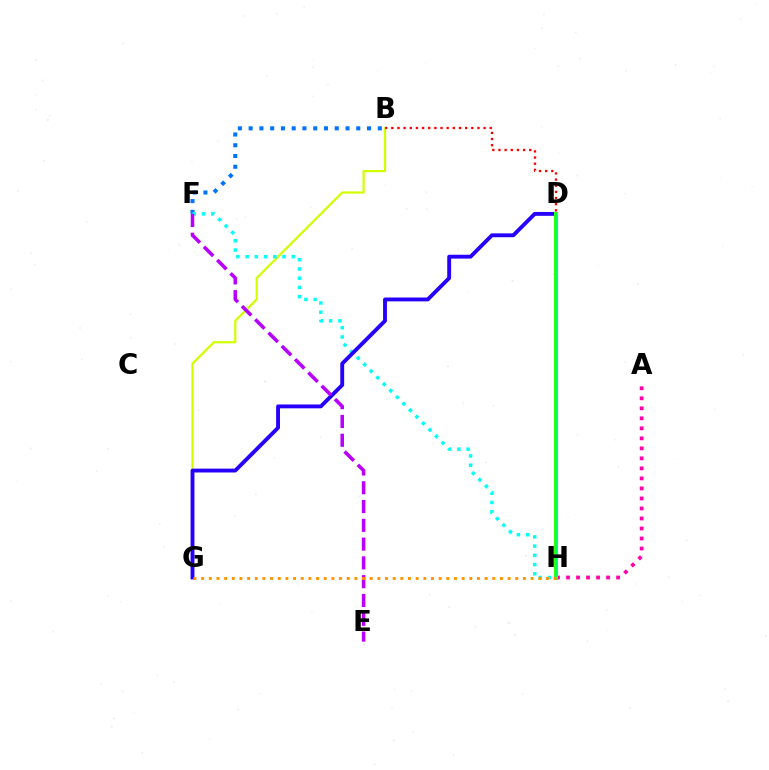{('B', 'F'): [{'color': '#0074ff', 'line_style': 'dotted', 'thickness': 2.92}], ('B', 'G'): [{'color': '#d1ff00', 'line_style': 'solid', 'thickness': 1.6}], ('A', 'H'): [{'color': '#ff00ac', 'line_style': 'dotted', 'thickness': 2.72}], ('F', 'H'): [{'color': '#00fff6', 'line_style': 'dotted', 'thickness': 2.51}], ('B', 'D'): [{'color': '#ff0000', 'line_style': 'dotted', 'thickness': 1.67}], ('D', 'G'): [{'color': '#2500ff', 'line_style': 'solid', 'thickness': 2.78}], ('D', 'H'): [{'color': '#3dff00', 'line_style': 'solid', 'thickness': 2.91}, {'color': '#00ff5c', 'line_style': 'solid', 'thickness': 1.65}], ('E', 'F'): [{'color': '#b900ff', 'line_style': 'dashed', 'thickness': 2.55}], ('G', 'H'): [{'color': '#ff9400', 'line_style': 'dotted', 'thickness': 2.08}]}